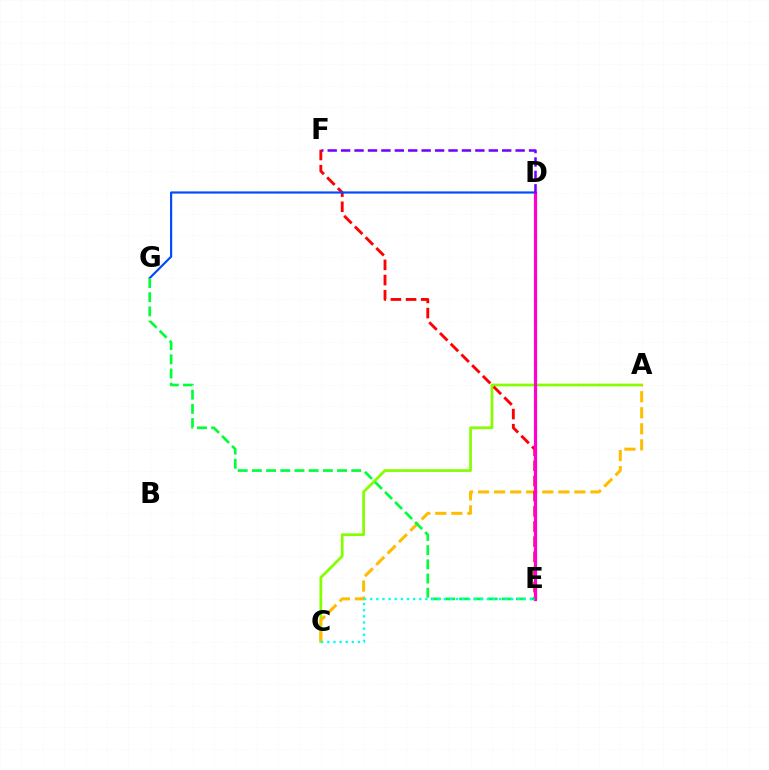{('A', 'C'): [{'color': '#84ff00', 'line_style': 'solid', 'thickness': 1.98}, {'color': '#ffbd00', 'line_style': 'dashed', 'thickness': 2.18}], ('E', 'F'): [{'color': '#ff0000', 'line_style': 'dashed', 'thickness': 2.06}], ('D', 'G'): [{'color': '#004bff', 'line_style': 'solid', 'thickness': 1.56}], ('D', 'E'): [{'color': '#ff00cf', 'line_style': 'solid', 'thickness': 2.31}], ('E', 'G'): [{'color': '#00ff39', 'line_style': 'dashed', 'thickness': 1.93}], ('C', 'E'): [{'color': '#00fff6', 'line_style': 'dotted', 'thickness': 1.67}], ('D', 'F'): [{'color': '#7200ff', 'line_style': 'dashed', 'thickness': 1.82}]}